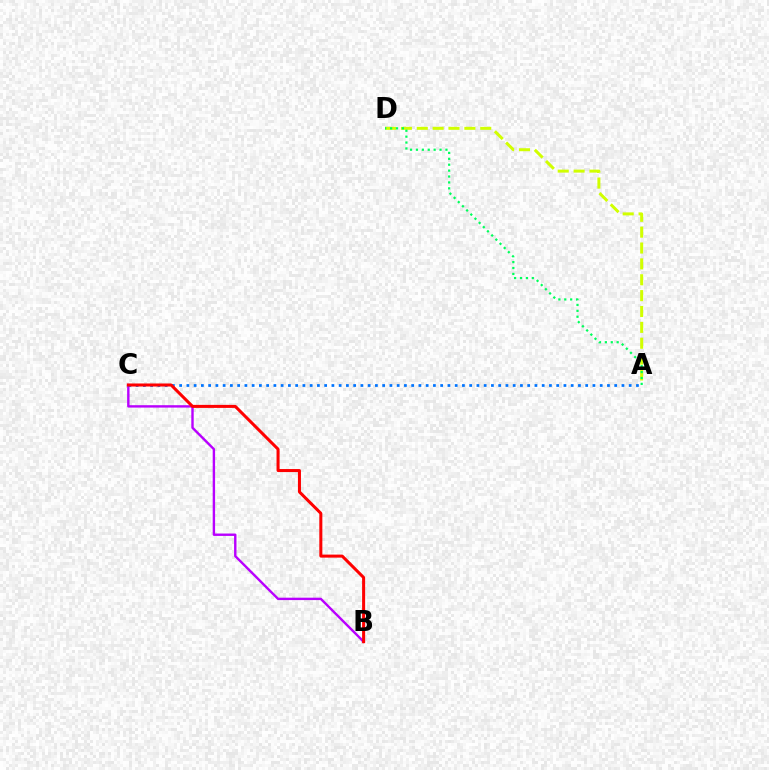{('B', 'C'): [{'color': '#b900ff', 'line_style': 'solid', 'thickness': 1.73}, {'color': '#ff0000', 'line_style': 'solid', 'thickness': 2.18}], ('A', 'D'): [{'color': '#d1ff00', 'line_style': 'dashed', 'thickness': 2.16}, {'color': '#00ff5c', 'line_style': 'dotted', 'thickness': 1.6}], ('A', 'C'): [{'color': '#0074ff', 'line_style': 'dotted', 'thickness': 1.97}]}